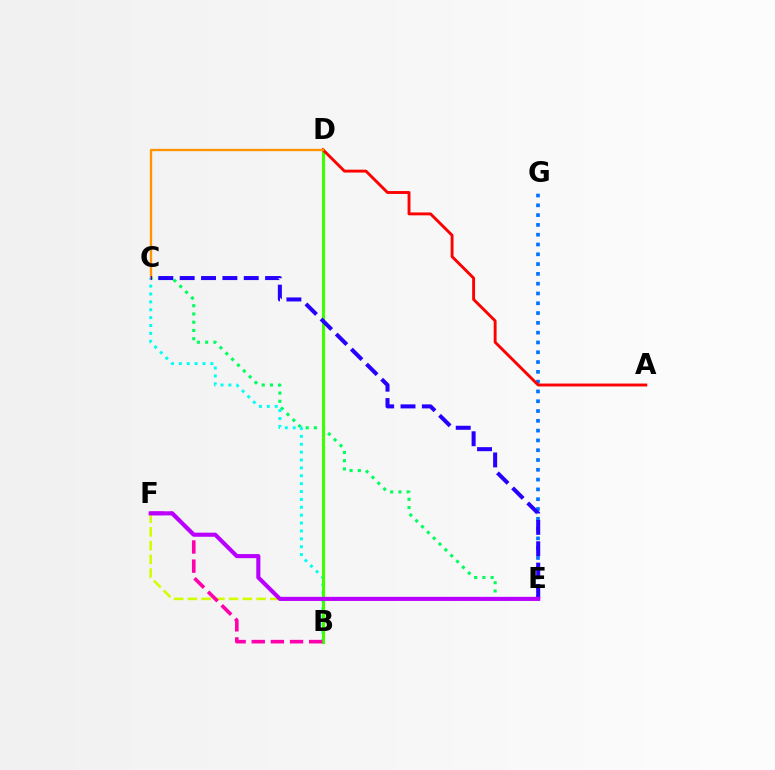{('C', 'E'): [{'color': '#00ff5c', 'line_style': 'dotted', 'thickness': 2.24}, {'color': '#2500ff', 'line_style': 'dashed', 'thickness': 2.9}], ('B', 'C'): [{'color': '#00fff6', 'line_style': 'dotted', 'thickness': 2.14}], ('B', 'D'): [{'color': '#3dff00', 'line_style': 'solid', 'thickness': 2.21}], ('E', 'F'): [{'color': '#d1ff00', 'line_style': 'dashed', 'thickness': 1.87}, {'color': '#b900ff', 'line_style': 'solid', 'thickness': 2.95}], ('E', 'G'): [{'color': '#0074ff', 'line_style': 'dotted', 'thickness': 2.66}], ('A', 'D'): [{'color': '#ff0000', 'line_style': 'solid', 'thickness': 2.08}], ('C', 'D'): [{'color': '#ff9400', 'line_style': 'solid', 'thickness': 1.69}], ('B', 'F'): [{'color': '#ff00ac', 'line_style': 'dashed', 'thickness': 2.6}]}